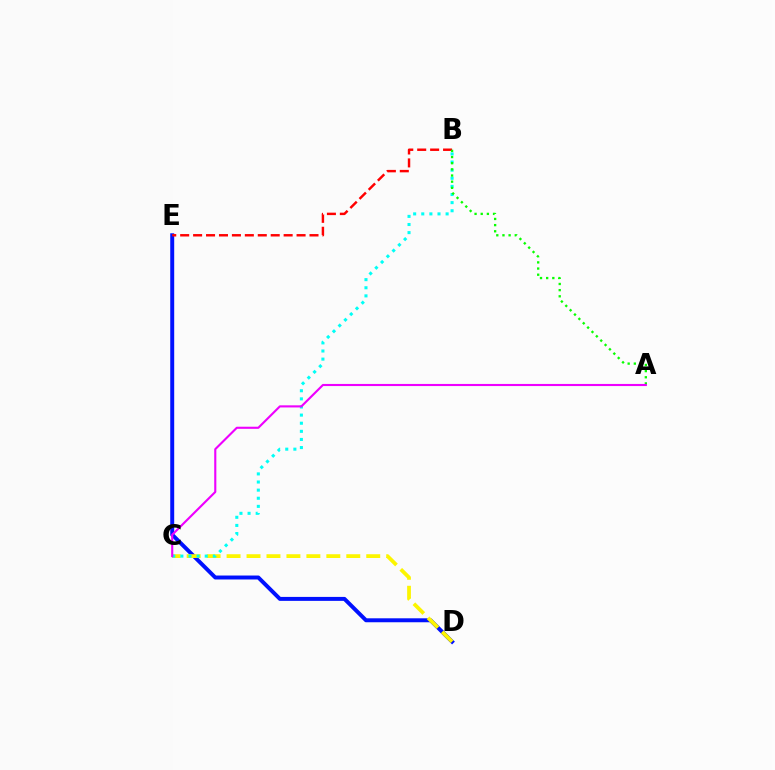{('D', 'E'): [{'color': '#0010ff', 'line_style': 'solid', 'thickness': 2.85}], ('B', 'E'): [{'color': '#ff0000', 'line_style': 'dashed', 'thickness': 1.76}], ('C', 'D'): [{'color': '#fcf500', 'line_style': 'dashed', 'thickness': 2.71}], ('B', 'C'): [{'color': '#00fff6', 'line_style': 'dotted', 'thickness': 2.21}], ('A', 'B'): [{'color': '#08ff00', 'line_style': 'dotted', 'thickness': 1.67}], ('A', 'C'): [{'color': '#ee00ff', 'line_style': 'solid', 'thickness': 1.53}]}